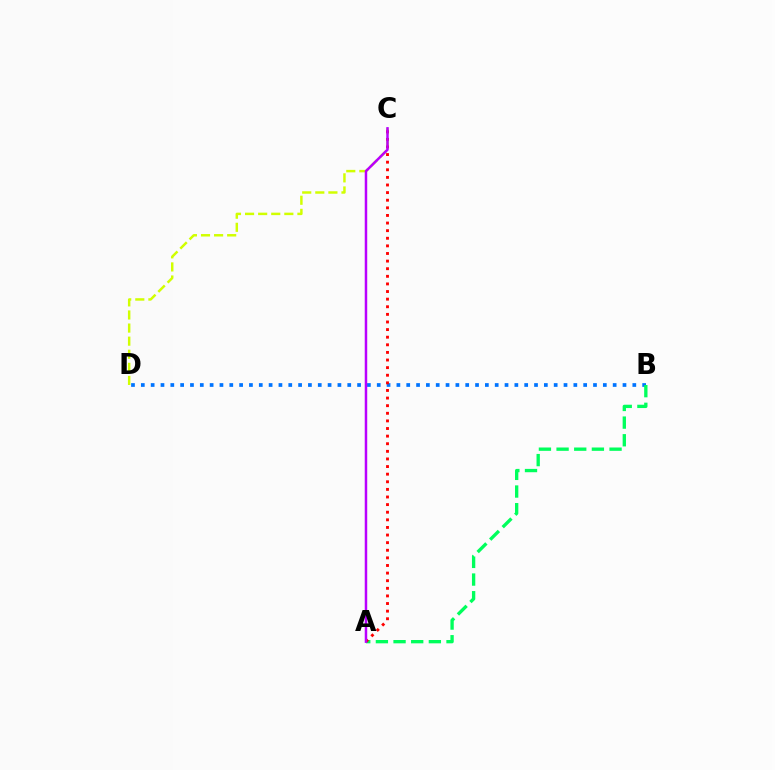{('C', 'D'): [{'color': '#d1ff00', 'line_style': 'dashed', 'thickness': 1.78}], ('B', 'D'): [{'color': '#0074ff', 'line_style': 'dotted', 'thickness': 2.67}], ('A', 'B'): [{'color': '#00ff5c', 'line_style': 'dashed', 'thickness': 2.4}], ('A', 'C'): [{'color': '#ff0000', 'line_style': 'dotted', 'thickness': 2.07}, {'color': '#b900ff', 'line_style': 'solid', 'thickness': 1.79}]}